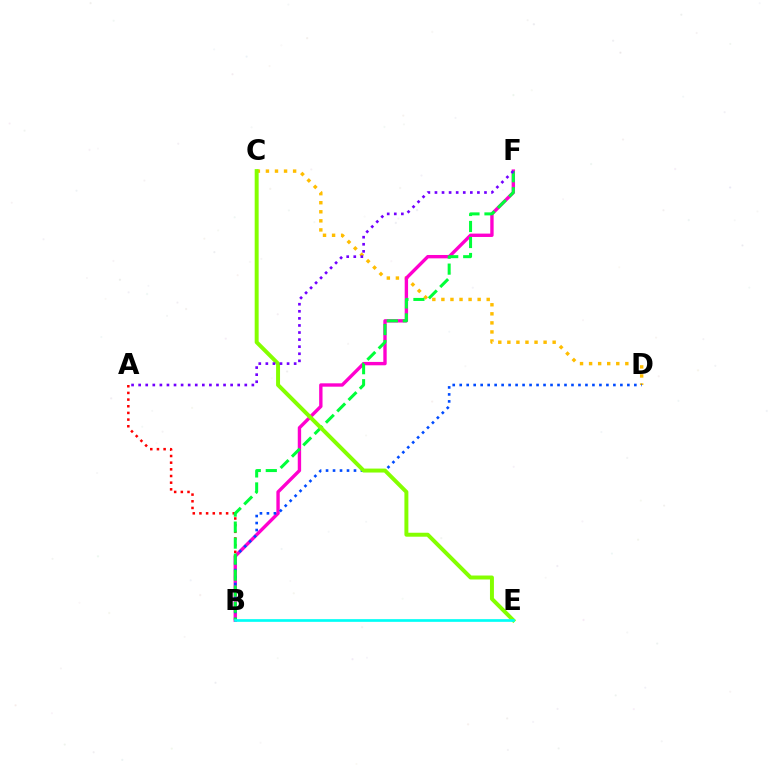{('A', 'B'): [{'color': '#ff0000', 'line_style': 'dotted', 'thickness': 1.81}], ('C', 'D'): [{'color': '#ffbd00', 'line_style': 'dotted', 'thickness': 2.46}], ('B', 'F'): [{'color': '#ff00cf', 'line_style': 'solid', 'thickness': 2.43}, {'color': '#00ff39', 'line_style': 'dashed', 'thickness': 2.17}], ('B', 'D'): [{'color': '#004bff', 'line_style': 'dotted', 'thickness': 1.9}], ('C', 'E'): [{'color': '#84ff00', 'line_style': 'solid', 'thickness': 2.85}], ('B', 'E'): [{'color': '#00fff6', 'line_style': 'solid', 'thickness': 1.93}], ('A', 'F'): [{'color': '#7200ff', 'line_style': 'dotted', 'thickness': 1.92}]}